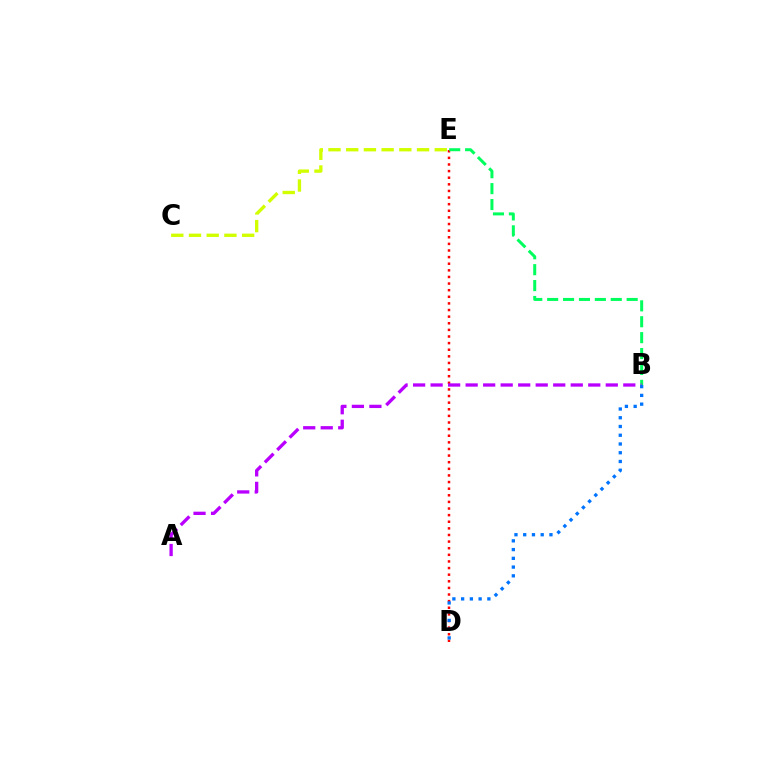{('D', 'E'): [{'color': '#ff0000', 'line_style': 'dotted', 'thickness': 1.8}], ('C', 'E'): [{'color': '#d1ff00', 'line_style': 'dashed', 'thickness': 2.41}], ('B', 'E'): [{'color': '#00ff5c', 'line_style': 'dashed', 'thickness': 2.16}], ('A', 'B'): [{'color': '#b900ff', 'line_style': 'dashed', 'thickness': 2.38}], ('B', 'D'): [{'color': '#0074ff', 'line_style': 'dotted', 'thickness': 2.38}]}